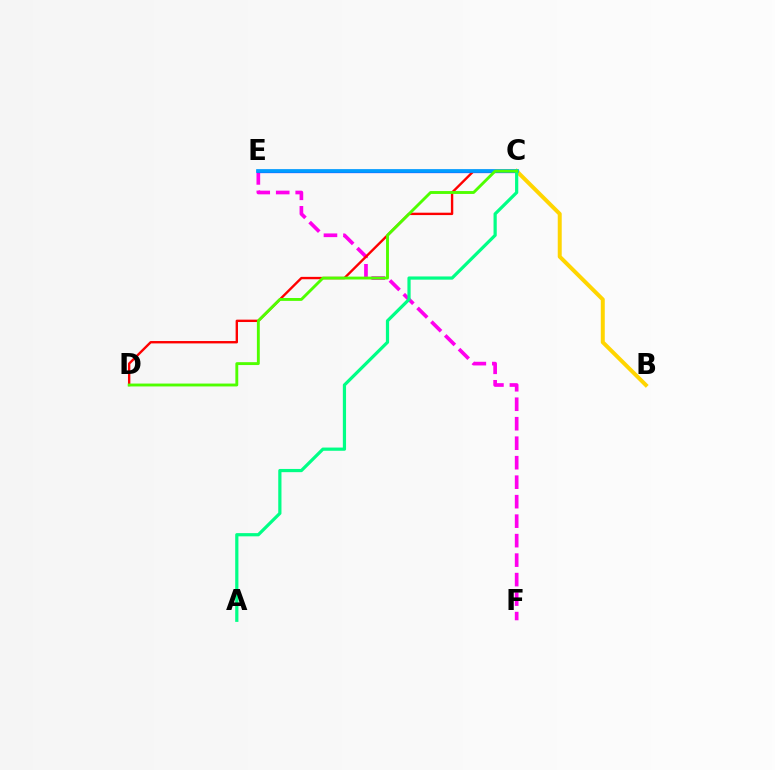{('E', 'F'): [{'color': '#ff00ed', 'line_style': 'dashed', 'thickness': 2.65}], ('C', 'E'): [{'color': '#3700ff', 'line_style': 'solid', 'thickness': 2.32}, {'color': '#009eff', 'line_style': 'solid', 'thickness': 2.67}], ('C', 'D'): [{'color': '#ff0000', 'line_style': 'solid', 'thickness': 1.71}, {'color': '#4fff00', 'line_style': 'solid', 'thickness': 2.07}], ('B', 'C'): [{'color': '#ffd500', 'line_style': 'solid', 'thickness': 2.86}], ('A', 'C'): [{'color': '#00ff86', 'line_style': 'solid', 'thickness': 2.31}]}